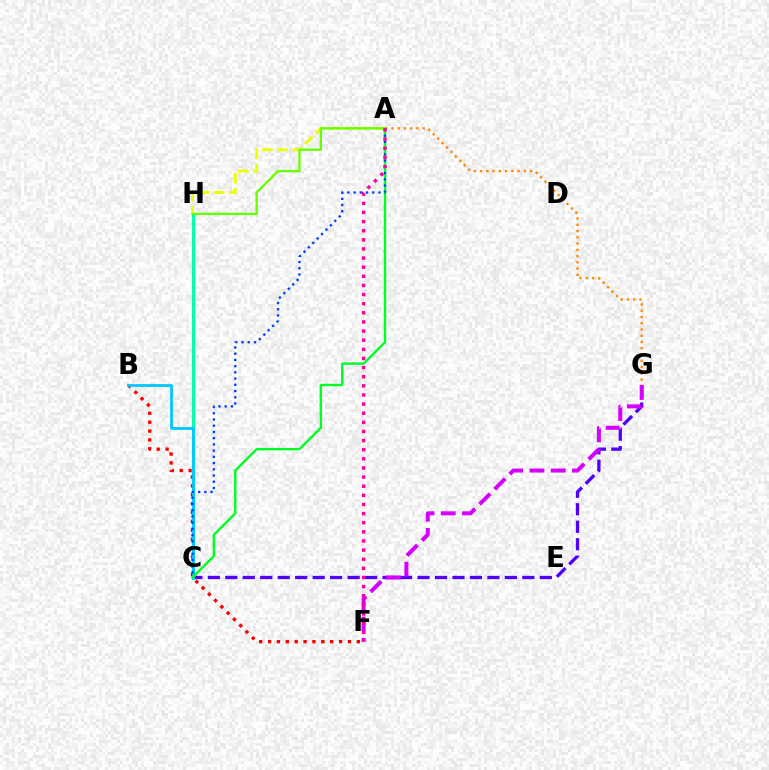{('C', 'H'): [{'color': '#00ffaf', 'line_style': 'solid', 'thickness': 2.25}], ('C', 'G'): [{'color': '#4f00ff', 'line_style': 'dashed', 'thickness': 2.37}], ('A', 'G'): [{'color': '#ff8800', 'line_style': 'dotted', 'thickness': 1.7}], ('B', 'F'): [{'color': '#ff0000', 'line_style': 'dotted', 'thickness': 2.41}], ('B', 'C'): [{'color': '#00c7ff', 'line_style': 'solid', 'thickness': 2.0}], ('A', 'H'): [{'color': '#eeff00', 'line_style': 'dashed', 'thickness': 2.06}, {'color': '#66ff00', 'line_style': 'solid', 'thickness': 1.69}], ('A', 'C'): [{'color': '#00ff27', 'line_style': 'solid', 'thickness': 1.73}, {'color': '#003fff', 'line_style': 'dotted', 'thickness': 1.69}], ('F', 'G'): [{'color': '#d600ff', 'line_style': 'dashed', 'thickness': 2.89}], ('A', 'F'): [{'color': '#ff00a0', 'line_style': 'dotted', 'thickness': 2.48}]}